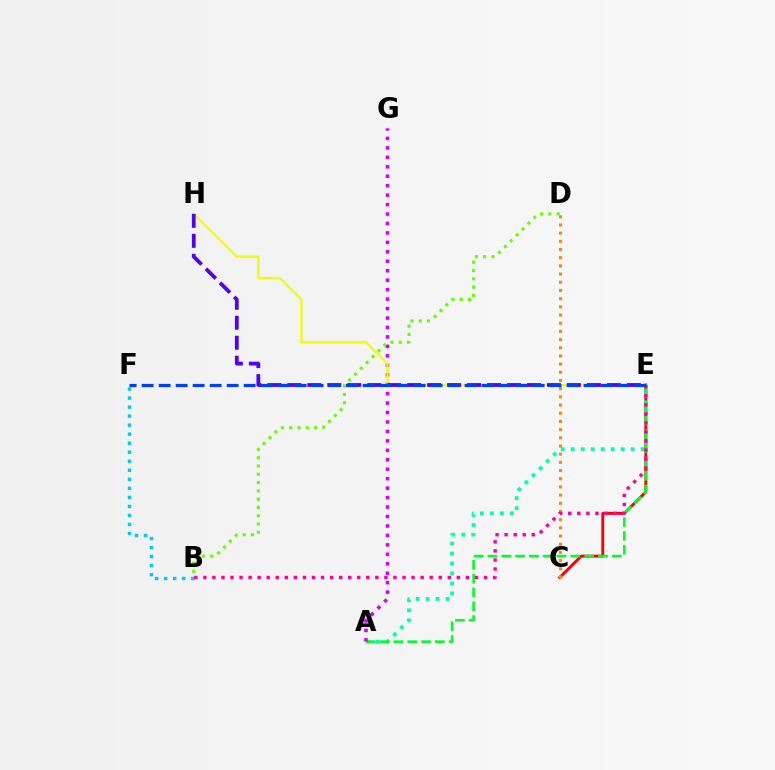{('C', 'E'): [{'color': '#ff0000', 'line_style': 'solid', 'thickness': 2.12}], ('A', 'E'): [{'color': '#00ffaf', 'line_style': 'dotted', 'thickness': 2.71}, {'color': '#00ff27', 'line_style': 'dashed', 'thickness': 1.88}], ('C', 'D'): [{'color': '#ff8800', 'line_style': 'dotted', 'thickness': 2.22}], ('A', 'G'): [{'color': '#d600ff', 'line_style': 'dotted', 'thickness': 2.57}], ('B', 'F'): [{'color': '#00c7ff', 'line_style': 'dotted', 'thickness': 2.45}], ('E', 'H'): [{'color': '#eeff00', 'line_style': 'solid', 'thickness': 1.67}, {'color': '#4f00ff', 'line_style': 'dashed', 'thickness': 2.71}], ('B', 'E'): [{'color': '#ff00a0', 'line_style': 'dotted', 'thickness': 2.46}], ('E', 'F'): [{'color': '#003fff', 'line_style': 'dashed', 'thickness': 2.31}], ('B', 'D'): [{'color': '#66ff00', 'line_style': 'dotted', 'thickness': 2.25}]}